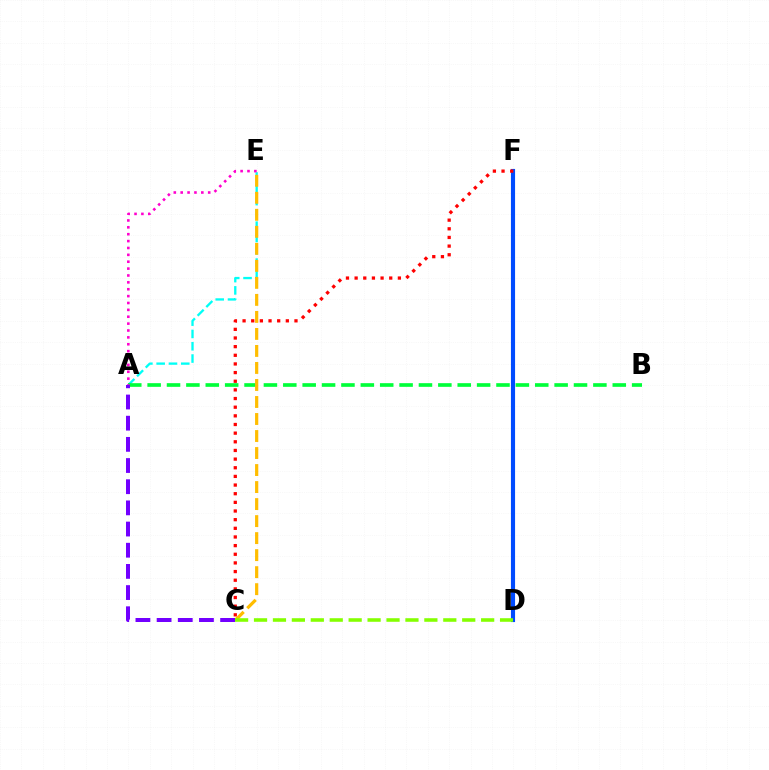{('D', 'F'): [{'color': '#004bff', 'line_style': 'solid', 'thickness': 2.97}], ('A', 'E'): [{'color': '#00fff6', 'line_style': 'dashed', 'thickness': 1.67}, {'color': '#ff00cf', 'line_style': 'dotted', 'thickness': 1.87}], ('A', 'B'): [{'color': '#00ff39', 'line_style': 'dashed', 'thickness': 2.63}], ('C', 'E'): [{'color': '#ffbd00', 'line_style': 'dashed', 'thickness': 2.31}], ('C', 'D'): [{'color': '#84ff00', 'line_style': 'dashed', 'thickness': 2.57}], ('C', 'F'): [{'color': '#ff0000', 'line_style': 'dotted', 'thickness': 2.35}], ('A', 'C'): [{'color': '#7200ff', 'line_style': 'dashed', 'thickness': 2.88}]}